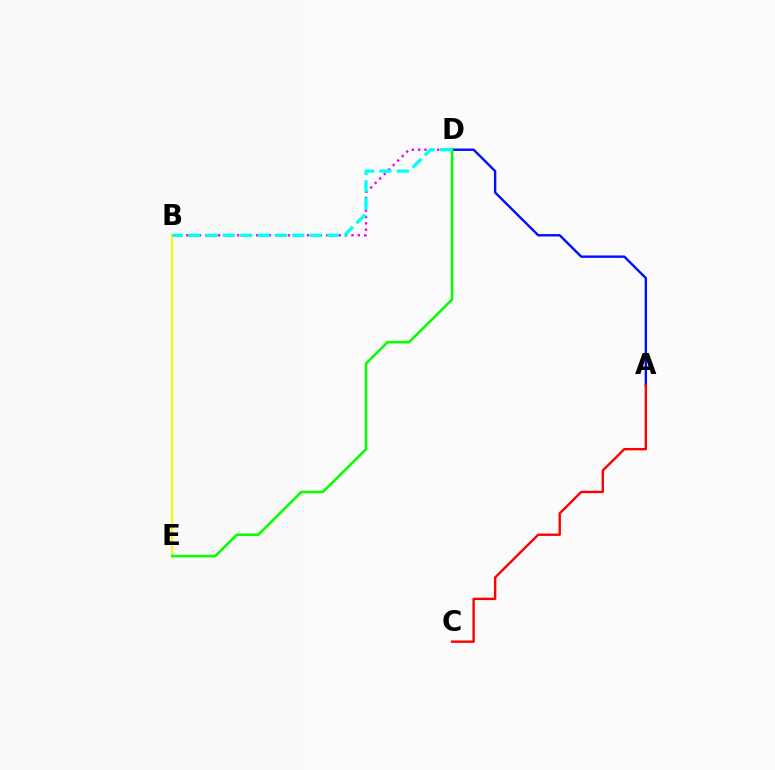{('A', 'D'): [{'color': '#0010ff', 'line_style': 'solid', 'thickness': 1.72}], ('B', 'E'): [{'color': '#fcf500', 'line_style': 'solid', 'thickness': 1.56}], ('B', 'D'): [{'color': '#ee00ff', 'line_style': 'dotted', 'thickness': 1.73}, {'color': '#00fff6', 'line_style': 'dashed', 'thickness': 2.36}], ('D', 'E'): [{'color': '#08ff00', 'line_style': 'solid', 'thickness': 1.85}], ('A', 'C'): [{'color': '#ff0000', 'line_style': 'solid', 'thickness': 1.72}]}